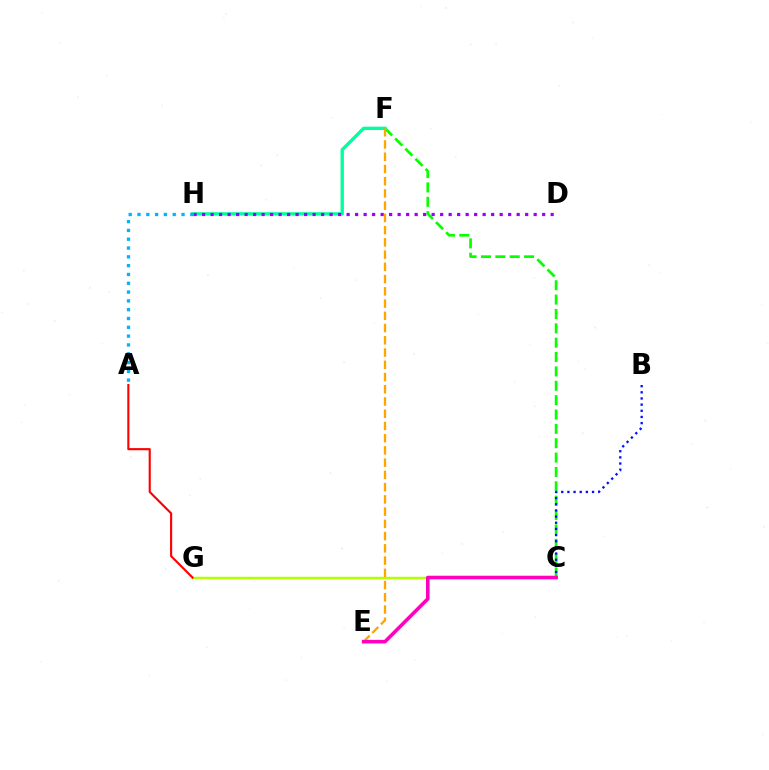{('C', 'F'): [{'color': '#08ff00', 'line_style': 'dashed', 'thickness': 1.95}], ('F', 'H'): [{'color': '#00ff9d', 'line_style': 'solid', 'thickness': 2.41}], ('C', 'G'): [{'color': '#b3ff00', 'line_style': 'solid', 'thickness': 1.77}], ('E', 'F'): [{'color': '#ffa500', 'line_style': 'dashed', 'thickness': 1.66}], ('B', 'C'): [{'color': '#0010ff', 'line_style': 'dotted', 'thickness': 1.67}], ('A', 'G'): [{'color': '#ff0000', 'line_style': 'solid', 'thickness': 1.53}], ('D', 'H'): [{'color': '#9b00ff', 'line_style': 'dotted', 'thickness': 2.31}], ('A', 'H'): [{'color': '#00b5ff', 'line_style': 'dotted', 'thickness': 2.39}], ('C', 'E'): [{'color': '#ff00bd', 'line_style': 'solid', 'thickness': 2.57}]}